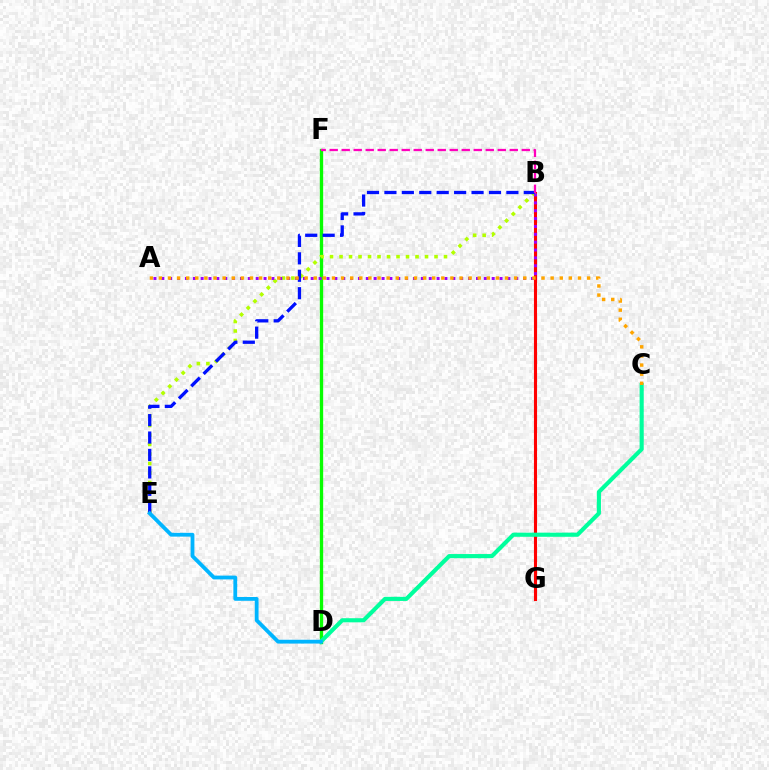{('D', 'F'): [{'color': '#08ff00', 'line_style': 'solid', 'thickness': 2.4}], ('B', 'G'): [{'color': '#ff0000', 'line_style': 'solid', 'thickness': 2.23}], ('B', 'E'): [{'color': '#b3ff00', 'line_style': 'dotted', 'thickness': 2.58}, {'color': '#0010ff', 'line_style': 'dashed', 'thickness': 2.37}], ('C', 'D'): [{'color': '#00ff9d', 'line_style': 'solid', 'thickness': 2.97}], ('A', 'B'): [{'color': '#9b00ff', 'line_style': 'dotted', 'thickness': 2.14}], ('A', 'C'): [{'color': '#ffa500', 'line_style': 'dotted', 'thickness': 2.48}], ('D', 'E'): [{'color': '#00b5ff', 'line_style': 'solid', 'thickness': 2.74}], ('B', 'F'): [{'color': '#ff00bd', 'line_style': 'dashed', 'thickness': 1.63}]}